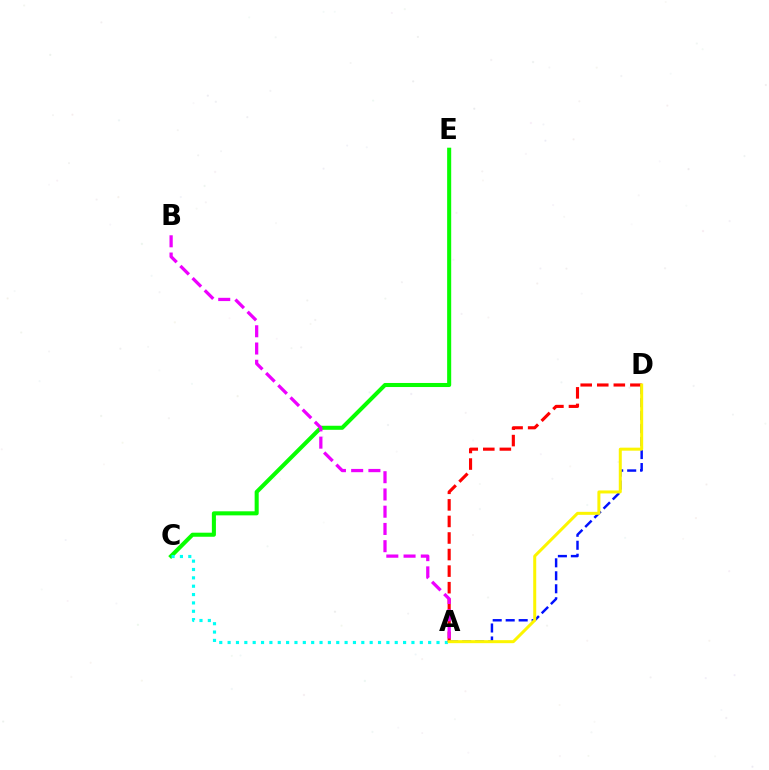{('C', 'E'): [{'color': '#08ff00', 'line_style': 'solid', 'thickness': 2.92}], ('A', 'D'): [{'color': '#0010ff', 'line_style': 'dashed', 'thickness': 1.76}, {'color': '#ff0000', 'line_style': 'dashed', 'thickness': 2.25}, {'color': '#fcf500', 'line_style': 'solid', 'thickness': 2.17}], ('A', 'C'): [{'color': '#00fff6', 'line_style': 'dotted', 'thickness': 2.27}], ('A', 'B'): [{'color': '#ee00ff', 'line_style': 'dashed', 'thickness': 2.34}]}